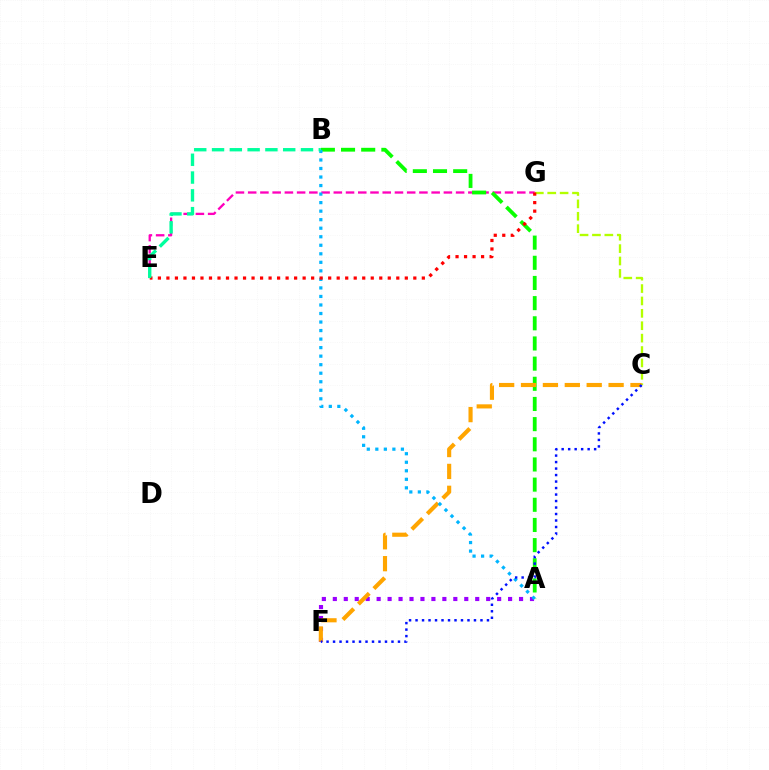{('E', 'G'): [{'color': '#ff00bd', 'line_style': 'dashed', 'thickness': 1.66}, {'color': '#ff0000', 'line_style': 'dotted', 'thickness': 2.31}], ('C', 'G'): [{'color': '#b3ff00', 'line_style': 'dashed', 'thickness': 1.68}], ('A', 'F'): [{'color': '#9b00ff', 'line_style': 'dotted', 'thickness': 2.98}], ('A', 'B'): [{'color': '#08ff00', 'line_style': 'dashed', 'thickness': 2.74}, {'color': '#00b5ff', 'line_style': 'dotted', 'thickness': 2.32}], ('C', 'F'): [{'color': '#ffa500', 'line_style': 'dashed', 'thickness': 2.97}, {'color': '#0010ff', 'line_style': 'dotted', 'thickness': 1.76}], ('B', 'E'): [{'color': '#00ff9d', 'line_style': 'dashed', 'thickness': 2.42}]}